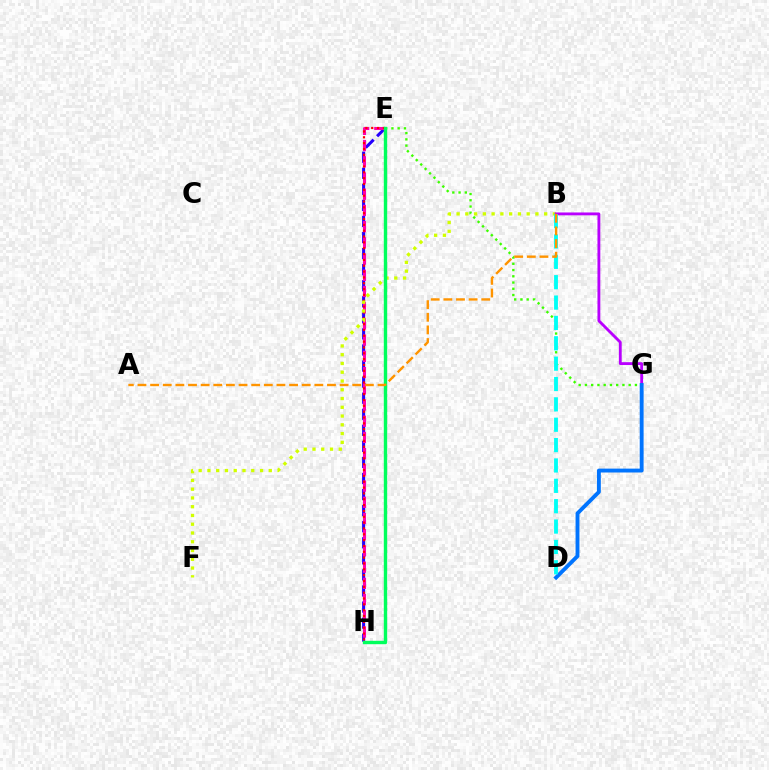{('E', 'H'): [{'color': '#2500ff', 'line_style': 'dashed', 'thickness': 2.18}, {'color': '#ff00ac', 'line_style': 'dashed', 'thickness': 2.2}, {'color': '#ff0000', 'line_style': 'dotted', 'thickness': 1.59}, {'color': '#00ff5c', 'line_style': 'solid', 'thickness': 2.44}], ('B', 'F'): [{'color': '#d1ff00', 'line_style': 'dotted', 'thickness': 2.38}], ('B', 'G'): [{'color': '#b900ff', 'line_style': 'solid', 'thickness': 2.05}], ('E', 'G'): [{'color': '#3dff00', 'line_style': 'dotted', 'thickness': 1.7}], ('D', 'G'): [{'color': '#0074ff', 'line_style': 'solid', 'thickness': 2.79}], ('B', 'D'): [{'color': '#00fff6', 'line_style': 'dashed', 'thickness': 2.77}], ('A', 'B'): [{'color': '#ff9400', 'line_style': 'dashed', 'thickness': 1.72}]}